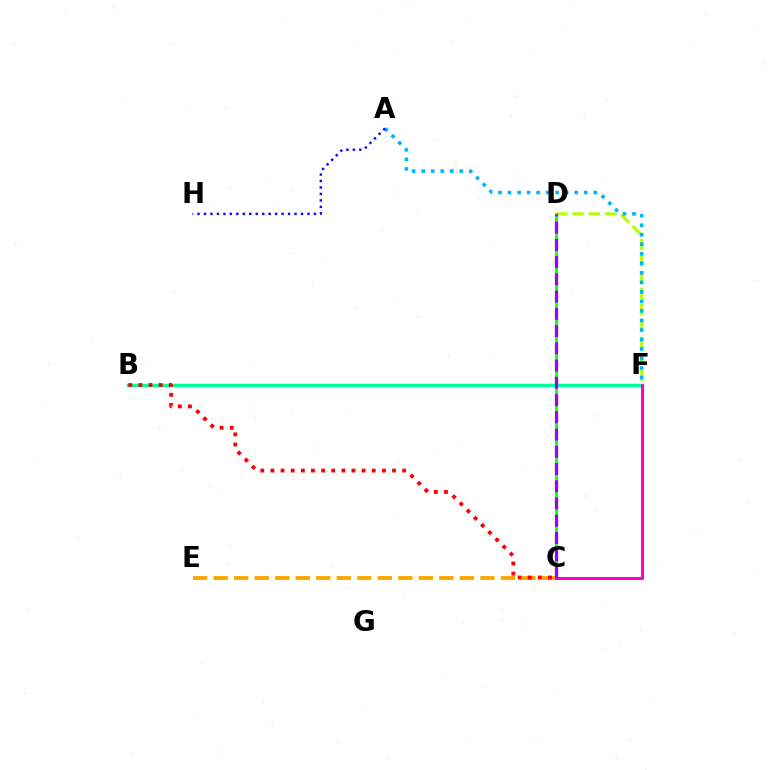{('B', 'F'): [{'color': '#00ff9d', 'line_style': 'solid', 'thickness': 2.52}], ('D', 'F'): [{'color': '#b3ff00', 'line_style': 'dashed', 'thickness': 2.22}], ('C', 'E'): [{'color': '#ffa500', 'line_style': 'dashed', 'thickness': 2.79}], ('C', 'D'): [{'color': '#08ff00', 'line_style': 'solid', 'thickness': 1.99}, {'color': '#9b00ff', 'line_style': 'dashed', 'thickness': 2.34}], ('A', 'F'): [{'color': '#00b5ff', 'line_style': 'dotted', 'thickness': 2.59}], ('B', 'C'): [{'color': '#ff0000', 'line_style': 'dotted', 'thickness': 2.75}], ('C', 'F'): [{'color': '#ff00bd', 'line_style': 'solid', 'thickness': 2.2}], ('A', 'H'): [{'color': '#0010ff', 'line_style': 'dotted', 'thickness': 1.76}]}